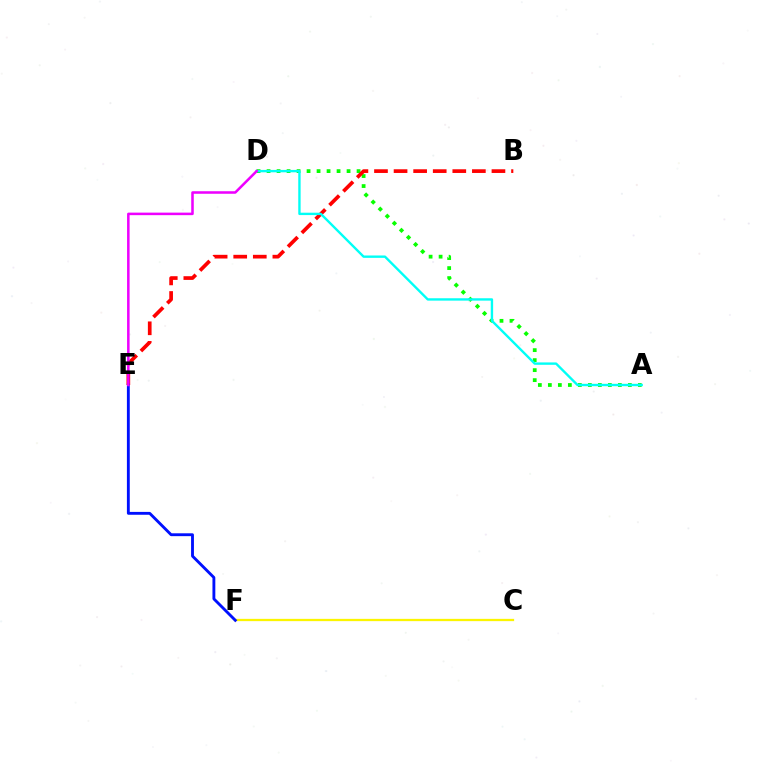{('A', 'D'): [{'color': '#08ff00', 'line_style': 'dotted', 'thickness': 2.72}, {'color': '#00fff6', 'line_style': 'solid', 'thickness': 1.71}], ('B', 'E'): [{'color': '#ff0000', 'line_style': 'dashed', 'thickness': 2.66}], ('C', 'F'): [{'color': '#fcf500', 'line_style': 'solid', 'thickness': 1.64}], ('E', 'F'): [{'color': '#0010ff', 'line_style': 'solid', 'thickness': 2.06}], ('D', 'E'): [{'color': '#ee00ff', 'line_style': 'solid', 'thickness': 1.83}]}